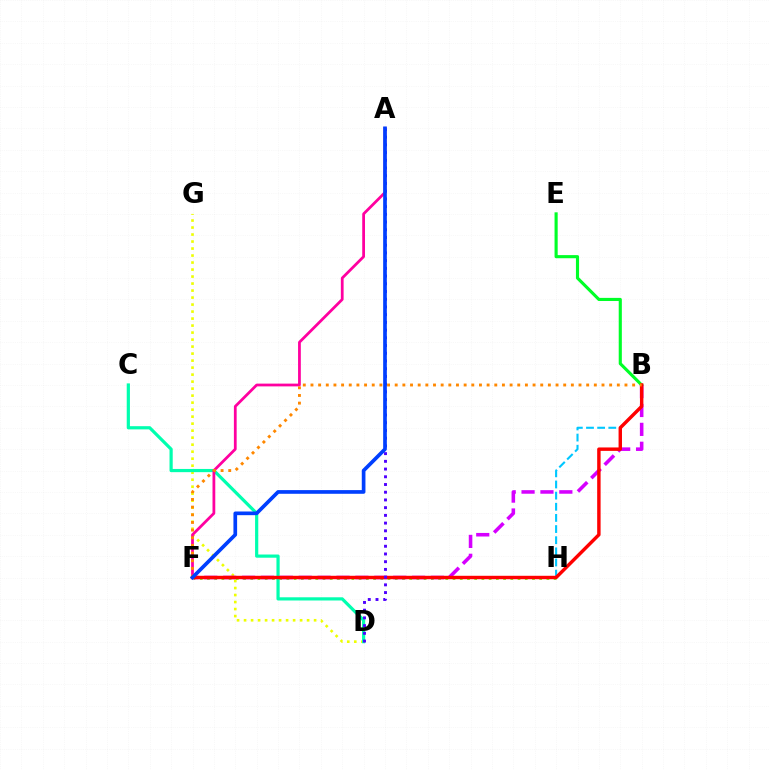{('B', 'H'): [{'color': '#00c7ff', 'line_style': 'dashed', 'thickness': 1.51}], ('D', 'G'): [{'color': '#eeff00', 'line_style': 'dotted', 'thickness': 1.9}], ('C', 'D'): [{'color': '#00ffaf', 'line_style': 'solid', 'thickness': 2.31}], ('B', 'E'): [{'color': '#00ff27', 'line_style': 'solid', 'thickness': 2.25}], ('A', 'F'): [{'color': '#ff00a0', 'line_style': 'solid', 'thickness': 1.99}, {'color': '#003fff', 'line_style': 'solid', 'thickness': 2.65}], ('F', 'H'): [{'color': '#66ff00', 'line_style': 'dotted', 'thickness': 1.96}], ('B', 'F'): [{'color': '#d600ff', 'line_style': 'dashed', 'thickness': 2.57}, {'color': '#ff0000', 'line_style': 'solid', 'thickness': 2.47}, {'color': '#ff8800', 'line_style': 'dotted', 'thickness': 2.08}], ('A', 'D'): [{'color': '#4f00ff', 'line_style': 'dotted', 'thickness': 2.1}]}